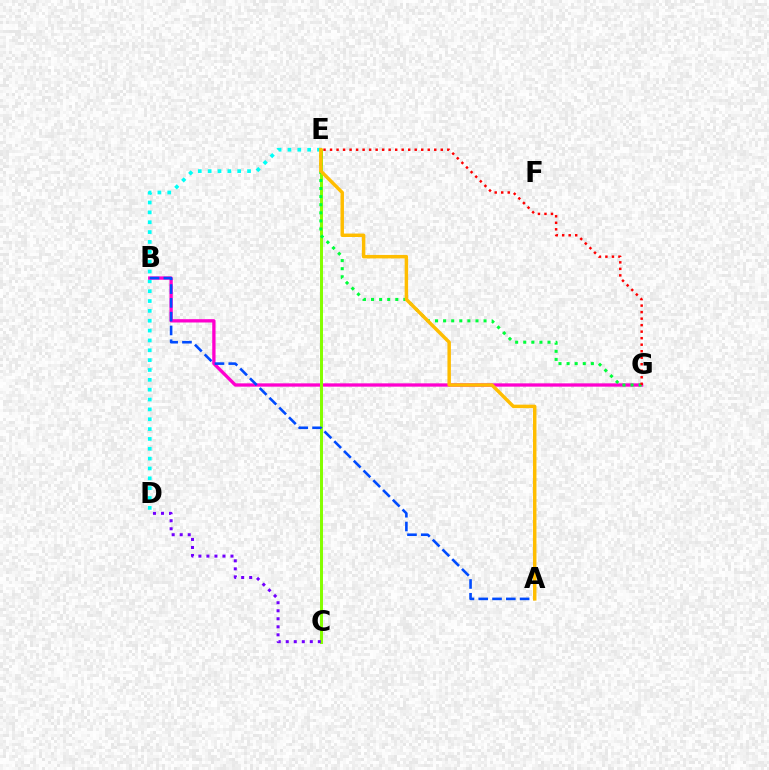{('D', 'E'): [{'color': '#00fff6', 'line_style': 'dotted', 'thickness': 2.68}], ('B', 'G'): [{'color': '#ff00cf', 'line_style': 'solid', 'thickness': 2.38}], ('C', 'E'): [{'color': '#84ff00', 'line_style': 'solid', 'thickness': 2.14}], ('C', 'D'): [{'color': '#7200ff', 'line_style': 'dotted', 'thickness': 2.18}], ('E', 'G'): [{'color': '#00ff39', 'line_style': 'dotted', 'thickness': 2.2}, {'color': '#ff0000', 'line_style': 'dotted', 'thickness': 1.77}], ('A', 'B'): [{'color': '#004bff', 'line_style': 'dashed', 'thickness': 1.87}], ('A', 'E'): [{'color': '#ffbd00', 'line_style': 'solid', 'thickness': 2.49}]}